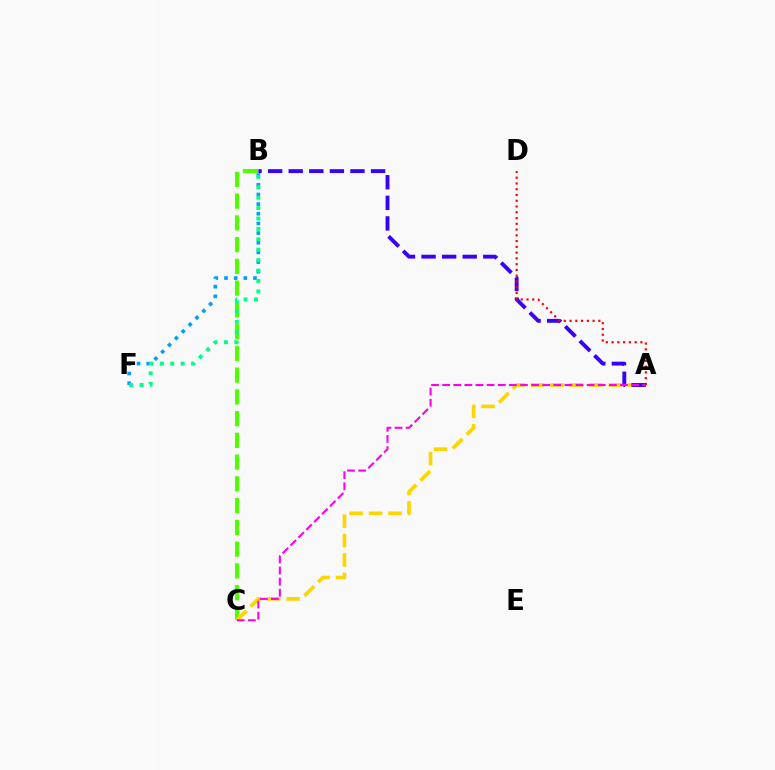{('B', 'F'): [{'color': '#009eff', 'line_style': 'dotted', 'thickness': 2.63}, {'color': '#00ff86', 'line_style': 'dotted', 'thickness': 2.83}], ('B', 'C'): [{'color': '#4fff00', 'line_style': 'dashed', 'thickness': 2.96}], ('A', 'C'): [{'color': '#ffd500', 'line_style': 'dashed', 'thickness': 2.64}, {'color': '#ff00ed', 'line_style': 'dashed', 'thickness': 1.51}], ('A', 'B'): [{'color': '#3700ff', 'line_style': 'dashed', 'thickness': 2.8}], ('A', 'D'): [{'color': '#ff0000', 'line_style': 'dotted', 'thickness': 1.57}]}